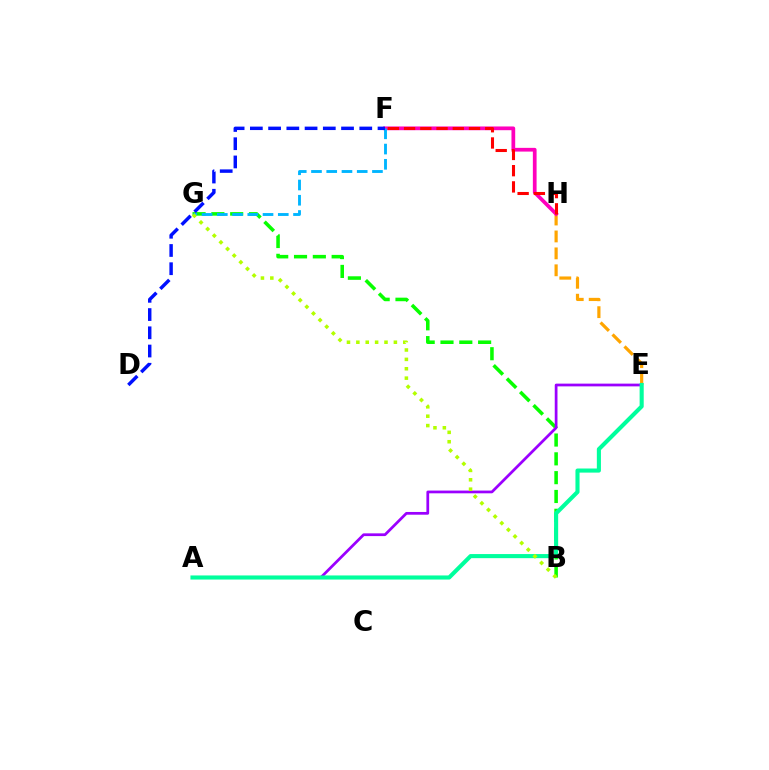{('E', 'H'): [{'color': '#ffa500', 'line_style': 'dashed', 'thickness': 2.3}], ('F', 'H'): [{'color': '#ff00bd', 'line_style': 'solid', 'thickness': 2.68}, {'color': '#ff0000', 'line_style': 'dashed', 'thickness': 2.21}], ('B', 'G'): [{'color': '#08ff00', 'line_style': 'dashed', 'thickness': 2.56}, {'color': '#b3ff00', 'line_style': 'dotted', 'thickness': 2.55}], ('A', 'E'): [{'color': '#9b00ff', 'line_style': 'solid', 'thickness': 1.97}, {'color': '#00ff9d', 'line_style': 'solid', 'thickness': 2.95}], ('F', 'G'): [{'color': '#00b5ff', 'line_style': 'dashed', 'thickness': 2.07}], ('D', 'F'): [{'color': '#0010ff', 'line_style': 'dashed', 'thickness': 2.48}]}